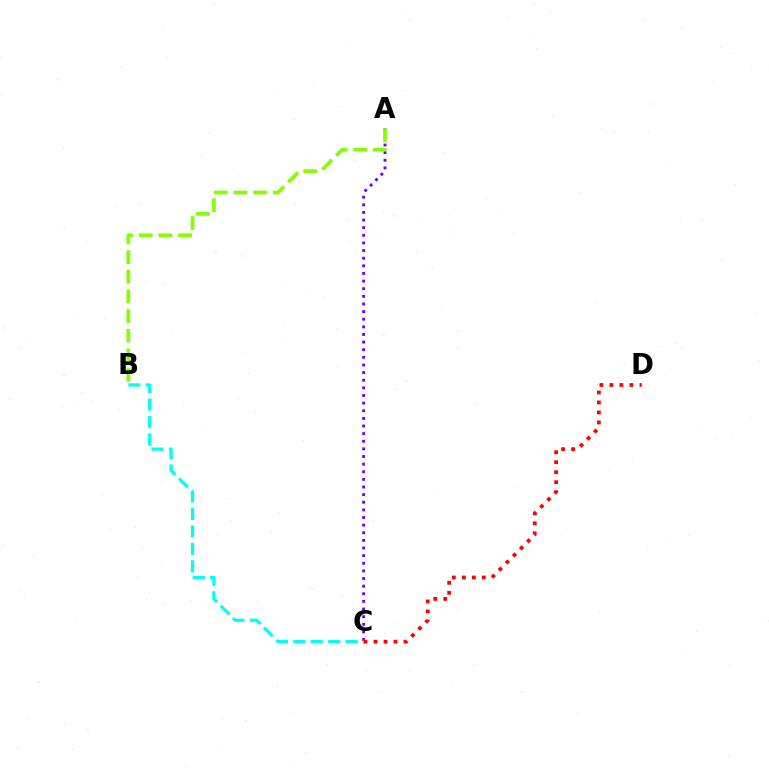{('A', 'C'): [{'color': '#7200ff', 'line_style': 'dotted', 'thickness': 2.07}], ('B', 'C'): [{'color': '#00fff6', 'line_style': 'dashed', 'thickness': 2.37}], ('A', 'B'): [{'color': '#84ff00', 'line_style': 'dashed', 'thickness': 2.67}], ('C', 'D'): [{'color': '#ff0000', 'line_style': 'dotted', 'thickness': 2.72}]}